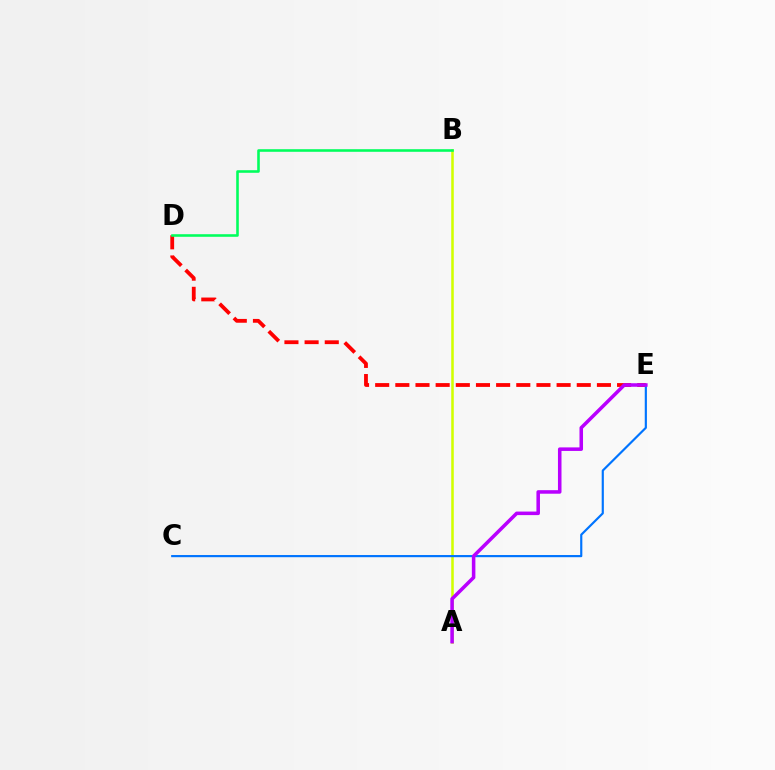{('A', 'B'): [{'color': '#d1ff00', 'line_style': 'solid', 'thickness': 1.84}], ('D', 'E'): [{'color': '#ff0000', 'line_style': 'dashed', 'thickness': 2.74}], ('C', 'E'): [{'color': '#0074ff', 'line_style': 'solid', 'thickness': 1.56}], ('A', 'E'): [{'color': '#b900ff', 'line_style': 'solid', 'thickness': 2.55}], ('B', 'D'): [{'color': '#00ff5c', 'line_style': 'solid', 'thickness': 1.86}]}